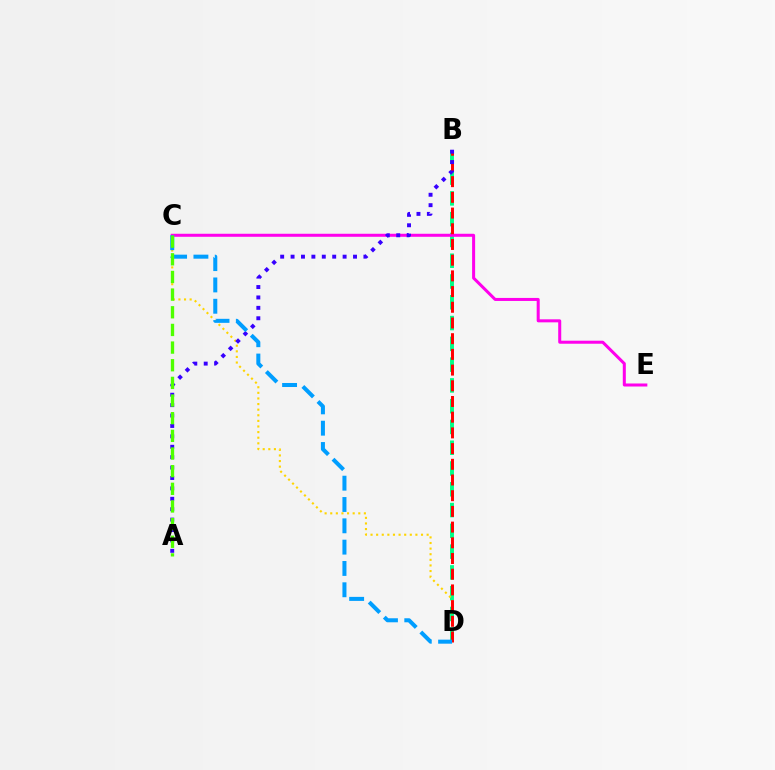{('B', 'D'): [{'color': '#00ff86', 'line_style': 'dashed', 'thickness': 2.82}, {'color': '#ff0000', 'line_style': 'dashed', 'thickness': 2.13}], ('C', 'D'): [{'color': '#ffd500', 'line_style': 'dotted', 'thickness': 1.52}, {'color': '#009eff', 'line_style': 'dashed', 'thickness': 2.9}], ('C', 'E'): [{'color': '#ff00ed', 'line_style': 'solid', 'thickness': 2.18}], ('A', 'B'): [{'color': '#3700ff', 'line_style': 'dotted', 'thickness': 2.83}], ('A', 'C'): [{'color': '#4fff00', 'line_style': 'dashed', 'thickness': 2.4}]}